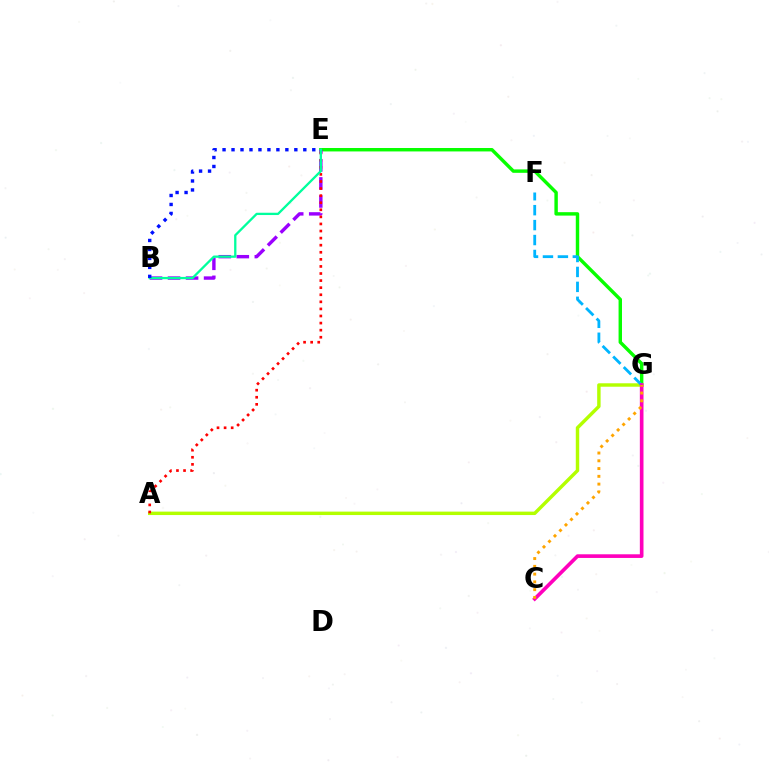{('E', 'G'): [{'color': '#08ff00', 'line_style': 'solid', 'thickness': 2.47}], ('A', 'G'): [{'color': '#b3ff00', 'line_style': 'solid', 'thickness': 2.47}], ('B', 'E'): [{'color': '#9b00ff', 'line_style': 'dashed', 'thickness': 2.45}, {'color': '#00ff9d', 'line_style': 'solid', 'thickness': 1.66}, {'color': '#0010ff', 'line_style': 'dotted', 'thickness': 2.44}], ('A', 'E'): [{'color': '#ff0000', 'line_style': 'dotted', 'thickness': 1.92}], ('F', 'G'): [{'color': '#00b5ff', 'line_style': 'dashed', 'thickness': 2.03}], ('C', 'G'): [{'color': '#ff00bd', 'line_style': 'solid', 'thickness': 2.63}, {'color': '#ffa500', 'line_style': 'dotted', 'thickness': 2.11}]}